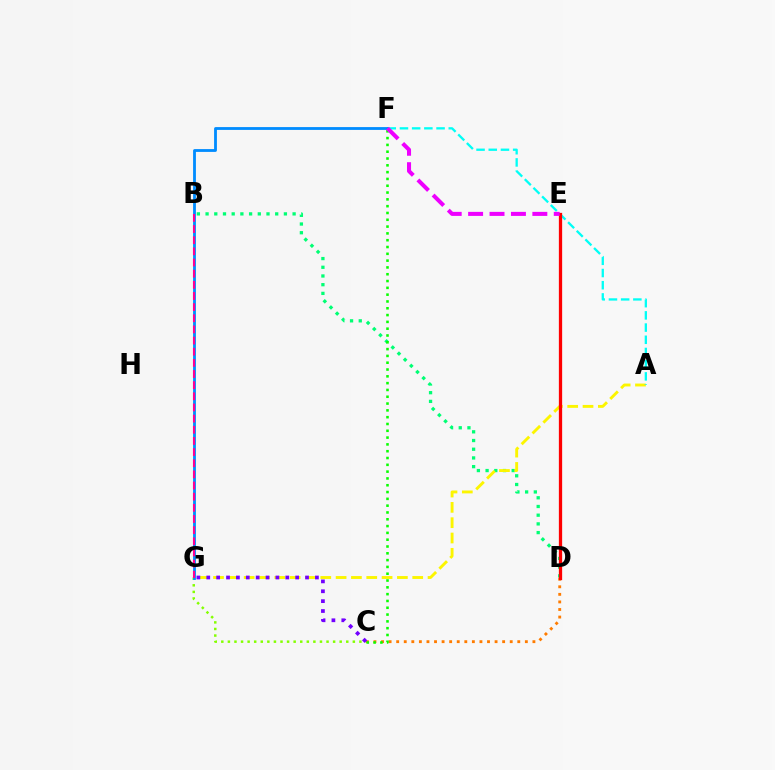{('B', 'D'): [{'color': '#00ff74', 'line_style': 'dotted', 'thickness': 2.36}], ('C', 'G'): [{'color': '#84ff00', 'line_style': 'dotted', 'thickness': 1.79}, {'color': '#7200ff', 'line_style': 'dotted', 'thickness': 2.68}], ('A', 'G'): [{'color': '#fcf500', 'line_style': 'dashed', 'thickness': 2.08}], ('A', 'F'): [{'color': '#00fff6', 'line_style': 'dashed', 'thickness': 1.66}], ('C', 'D'): [{'color': '#ff7c00', 'line_style': 'dotted', 'thickness': 2.06}], ('D', 'E'): [{'color': '#0010ff', 'line_style': 'solid', 'thickness': 2.16}, {'color': '#ff0000', 'line_style': 'solid', 'thickness': 2.35}], ('F', 'G'): [{'color': '#008cff', 'line_style': 'solid', 'thickness': 2.02}], ('B', 'G'): [{'color': '#ff0094', 'line_style': 'dashed', 'thickness': 1.51}], ('C', 'F'): [{'color': '#08ff00', 'line_style': 'dotted', 'thickness': 1.85}], ('E', 'F'): [{'color': '#ee00ff', 'line_style': 'dashed', 'thickness': 2.91}]}